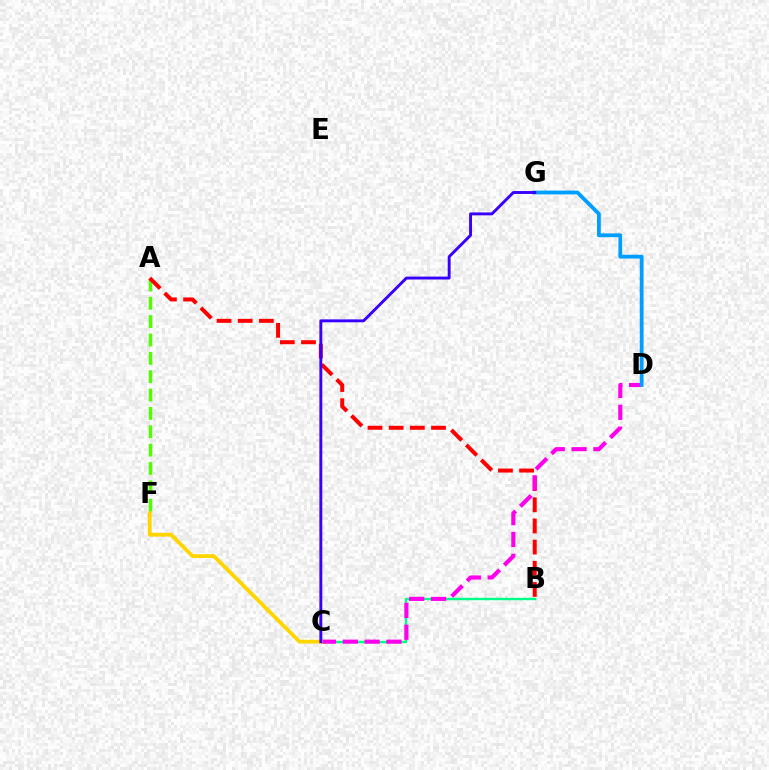{('A', 'F'): [{'color': '#4fff00', 'line_style': 'dashed', 'thickness': 2.49}], ('A', 'B'): [{'color': '#ff0000', 'line_style': 'dashed', 'thickness': 2.88}], ('B', 'C'): [{'color': '#00ff86', 'line_style': 'solid', 'thickness': 1.74}], ('C', 'D'): [{'color': '#ff00ed', 'line_style': 'dashed', 'thickness': 2.97}], ('C', 'F'): [{'color': '#ffd500', 'line_style': 'solid', 'thickness': 2.74}], ('D', 'G'): [{'color': '#009eff', 'line_style': 'solid', 'thickness': 2.73}], ('C', 'G'): [{'color': '#3700ff', 'line_style': 'solid', 'thickness': 2.09}]}